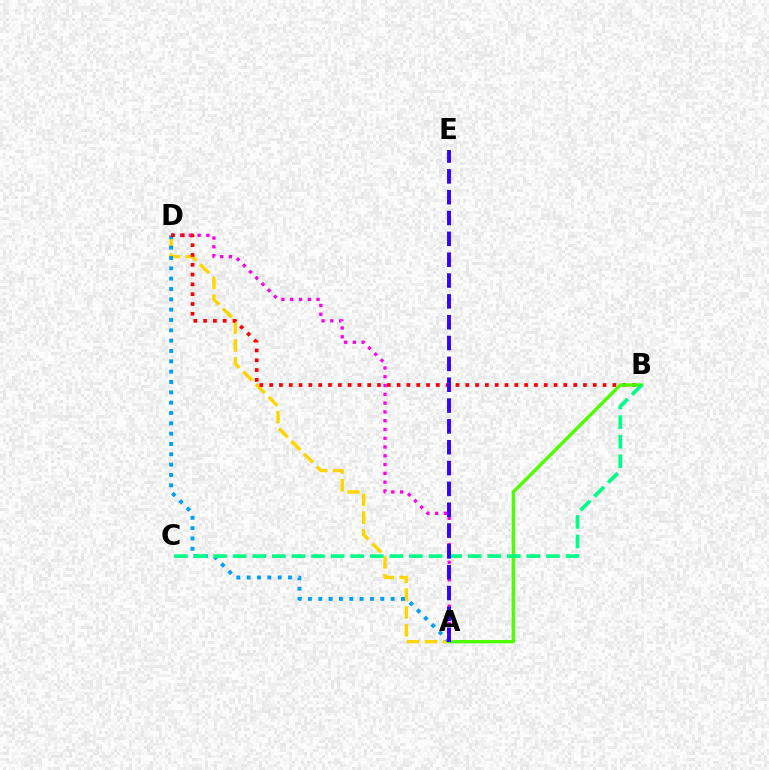{('A', 'D'): [{'color': '#ffd500', 'line_style': 'dashed', 'thickness': 2.43}, {'color': '#009eff', 'line_style': 'dotted', 'thickness': 2.81}, {'color': '#ff00ed', 'line_style': 'dotted', 'thickness': 2.39}], ('B', 'D'): [{'color': '#ff0000', 'line_style': 'dotted', 'thickness': 2.66}], ('A', 'B'): [{'color': '#4fff00', 'line_style': 'solid', 'thickness': 2.42}], ('B', 'C'): [{'color': '#00ff86', 'line_style': 'dashed', 'thickness': 2.66}], ('A', 'E'): [{'color': '#3700ff', 'line_style': 'dashed', 'thickness': 2.83}]}